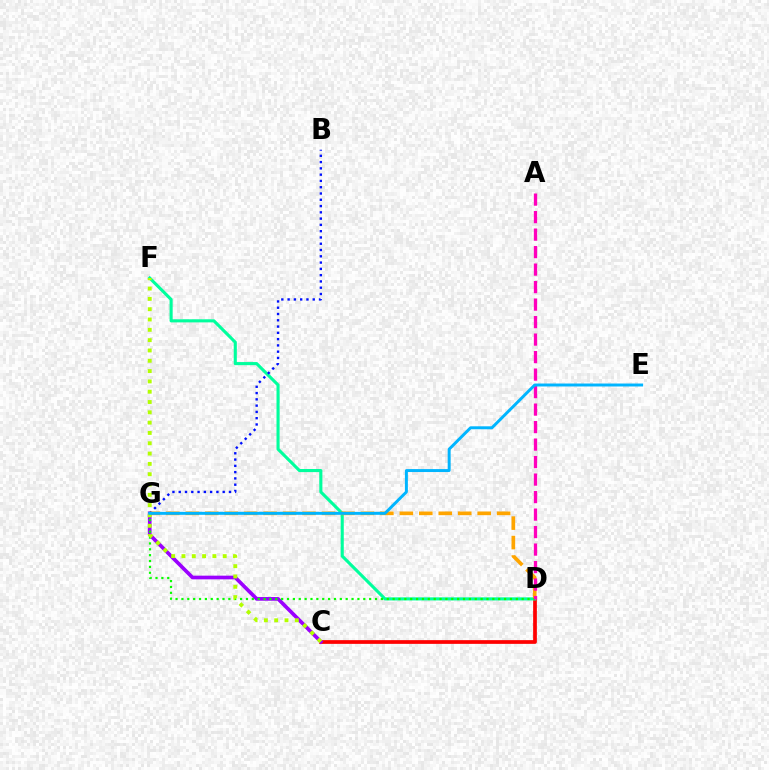{('C', 'D'): [{'color': '#ff0000', 'line_style': 'solid', 'thickness': 2.68}], ('C', 'G'): [{'color': '#9b00ff', 'line_style': 'solid', 'thickness': 2.65}], ('D', 'F'): [{'color': '#00ff9d', 'line_style': 'solid', 'thickness': 2.23}], ('B', 'G'): [{'color': '#0010ff', 'line_style': 'dotted', 'thickness': 1.71}], ('D', 'G'): [{'color': '#ffa500', 'line_style': 'dashed', 'thickness': 2.64}, {'color': '#08ff00', 'line_style': 'dotted', 'thickness': 1.59}], ('A', 'D'): [{'color': '#ff00bd', 'line_style': 'dashed', 'thickness': 2.38}], ('C', 'F'): [{'color': '#b3ff00', 'line_style': 'dotted', 'thickness': 2.8}], ('E', 'G'): [{'color': '#00b5ff', 'line_style': 'solid', 'thickness': 2.13}]}